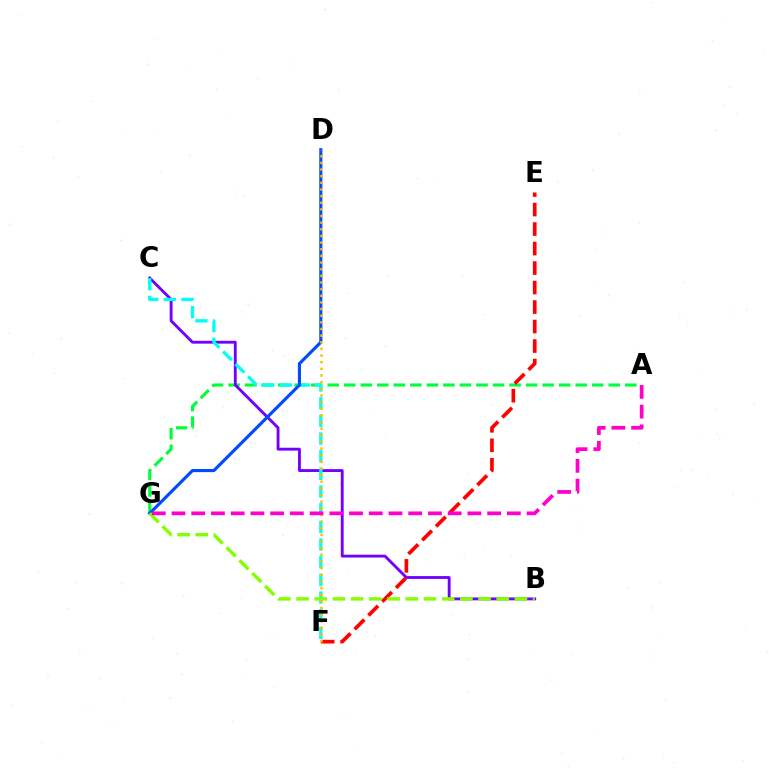{('A', 'G'): [{'color': '#00ff39', 'line_style': 'dashed', 'thickness': 2.25}, {'color': '#ff00cf', 'line_style': 'dashed', 'thickness': 2.68}], ('B', 'C'): [{'color': '#7200ff', 'line_style': 'solid', 'thickness': 2.06}], ('C', 'F'): [{'color': '#00fff6', 'line_style': 'dashed', 'thickness': 2.4}], ('D', 'G'): [{'color': '#004bff', 'line_style': 'solid', 'thickness': 2.25}], ('E', 'F'): [{'color': '#ff0000', 'line_style': 'dashed', 'thickness': 2.65}], ('B', 'G'): [{'color': '#84ff00', 'line_style': 'dashed', 'thickness': 2.47}], ('D', 'F'): [{'color': '#ffbd00', 'line_style': 'dotted', 'thickness': 1.81}]}